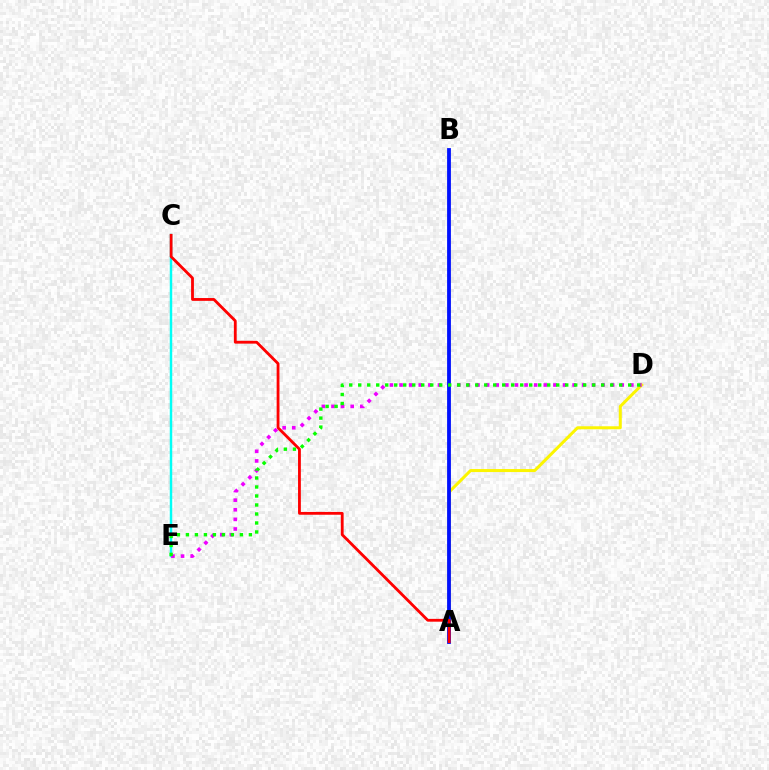{('C', 'E'): [{'color': '#00fff6', 'line_style': 'solid', 'thickness': 1.77}], ('A', 'D'): [{'color': '#fcf500', 'line_style': 'solid', 'thickness': 2.17}], ('D', 'E'): [{'color': '#ee00ff', 'line_style': 'dotted', 'thickness': 2.61}, {'color': '#08ff00', 'line_style': 'dotted', 'thickness': 2.45}], ('A', 'B'): [{'color': '#0010ff', 'line_style': 'solid', 'thickness': 2.74}], ('A', 'C'): [{'color': '#ff0000', 'line_style': 'solid', 'thickness': 2.03}]}